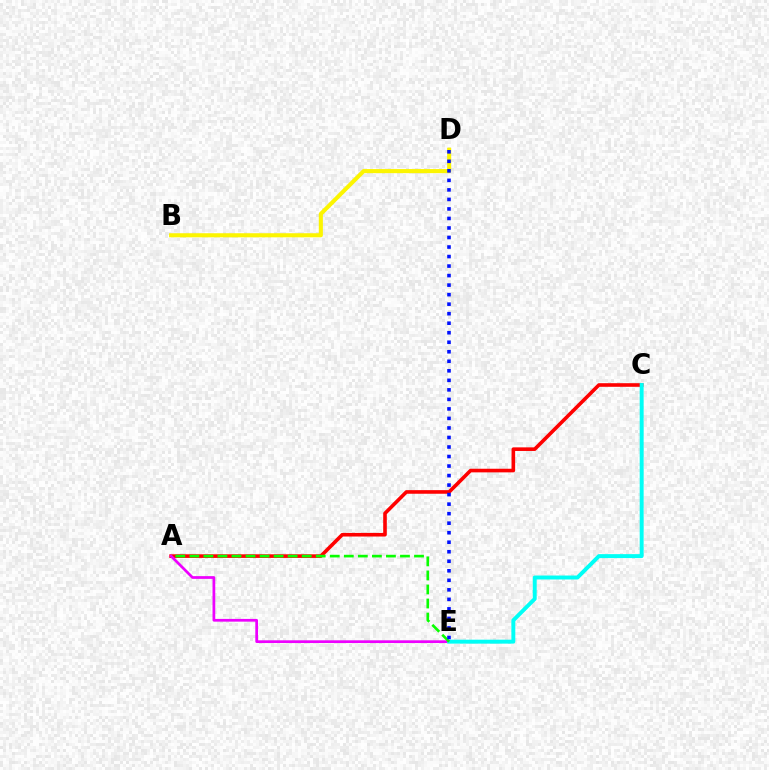{('A', 'C'): [{'color': '#ff0000', 'line_style': 'solid', 'thickness': 2.6}], ('A', 'E'): [{'color': '#ee00ff', 'line_style': 'solid', 'thickness': 1.97}, {'color': '#08ff00', 'line_style': 'dashed', 'thickness': 1.91}], ('C', 'E'): [{'color': '#00fff6', 'line_style': 'solid', 'thickness': 2.84}], ('B', 'D'): [{'color': '#fcf500', 'line_style': 'solid', 'thickness': 2.94}], ('D', 'E'): [{'color': '#0010ff', 'line_style': 'dotted', 'thickness': 2.59}]}